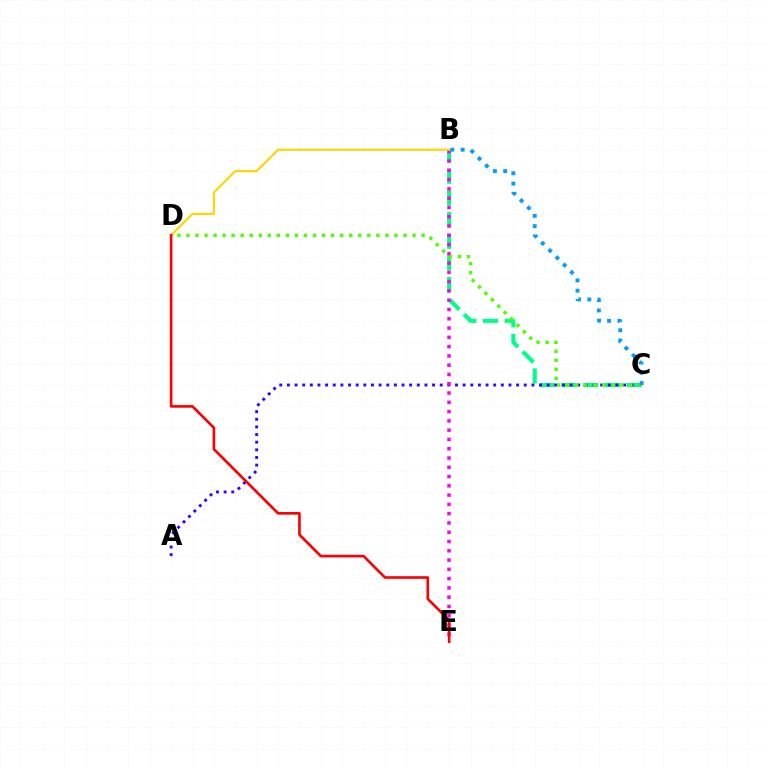{('B', 'C'): [{'color': '#00ff86', 'line_style': 'dashed', 'thickness': 2.95}, {'color': '#009eff', 'line_style': 'dotted', 'thickness': 2.79}], ('A', 'C'): [{'color': '#3700ff', 'line_style': 'dotted', 'thickness': 2.08}], ('B', 'E'): [{'color': '#ff00ed', 'line_style': 'dotted', 'thickness': 2.52}], ('C', 'D'): [{'color': '#4fff00', 'line_style': 'dotted', 'thickness': 2.46}], ('B', 'D'): [{'color': '#ffd500', 'line_style': 'solid', 'thickness': 1.55}], ('D', 'E'): [{'color': '#ff0000', 'line_style': 'solid', 'thickness': 1.9}]}